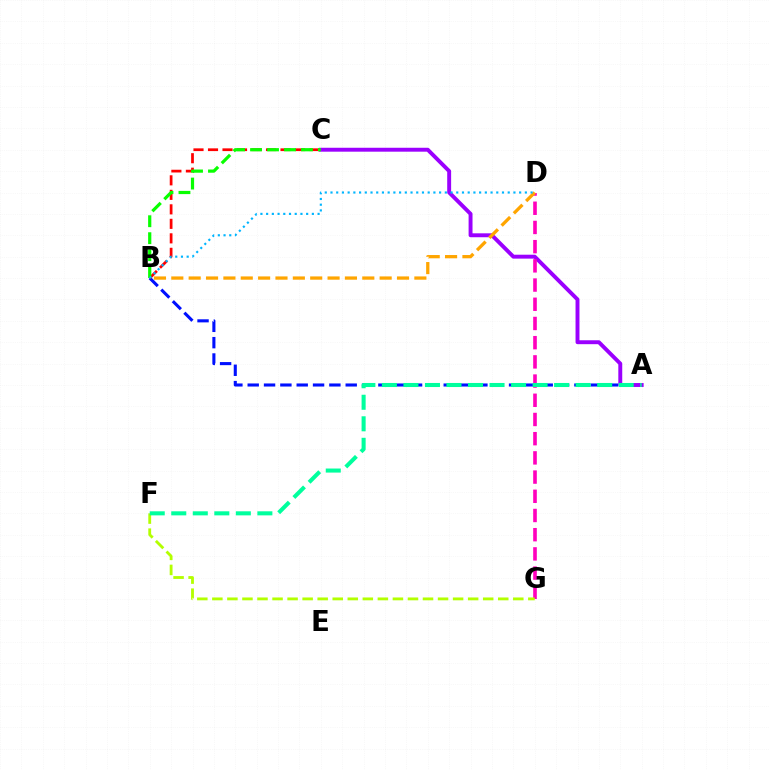{('A', 'B'): [{'color': '#0010ff', 'line_style': 'dashed', 'thickness': 2.22}], ('A', 'C'): [{'color': '#9b00ff', 'line_style': 'solid', 'thickness': 2.82}], ('B', 'C'): [{'color': '#ff0000', 'line_style': 'dashed', 'thickness': 1.97}, {'color': '#08ff00', 'line_style': 'dashed', 'thickness': 2.31}], ('D', 'G'): [{'color': '#ff00bd', 'line_style': 'dashed', 'thickness': 2.61}], ('B', 'D'): [{'color': '#ffa500', 'line_style': 'dashed', 'thickness': 2.36}, {'color': '#00b5ff', 'line_style': 'dotted', 'thickness': 1.55}], ('F', 'G'): [{'color': '#b3ff00', 'line_style': 'dashed', 'thickness': 2.04}], ('A', 'F'): [{'color': '#00ff9d', 'line_style': 'dashed', 'thickness': 2.92}]}